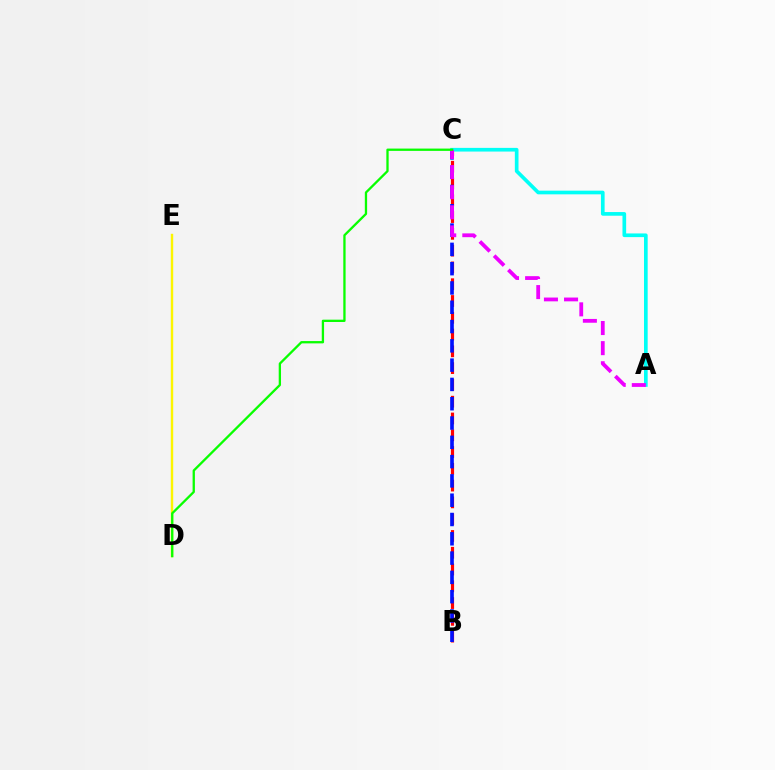{('B', 'C'): [{'color': '#ff0000', 'line_style': 'dashed', 'thickness': 2.28}, {'color': '#0010ff', 'line_style': 'dashed', 'thickness': 2.62}], ('A', 'C'): [{'color': '#00fff6', 'line_style': 'solid', 'thickness': 2.64}, {'color': '#ee00ff', 'line_style': 'dashed', 'thickness': 2.73}], ('D', 'E'): [{'color': '#fcf500', 'line_style': 'solid', 'thickness': 1.73}], ('C', 'D'): [{'color': '#08ff00', 'line_style': 'solid', 'thickness': 1.66}]}